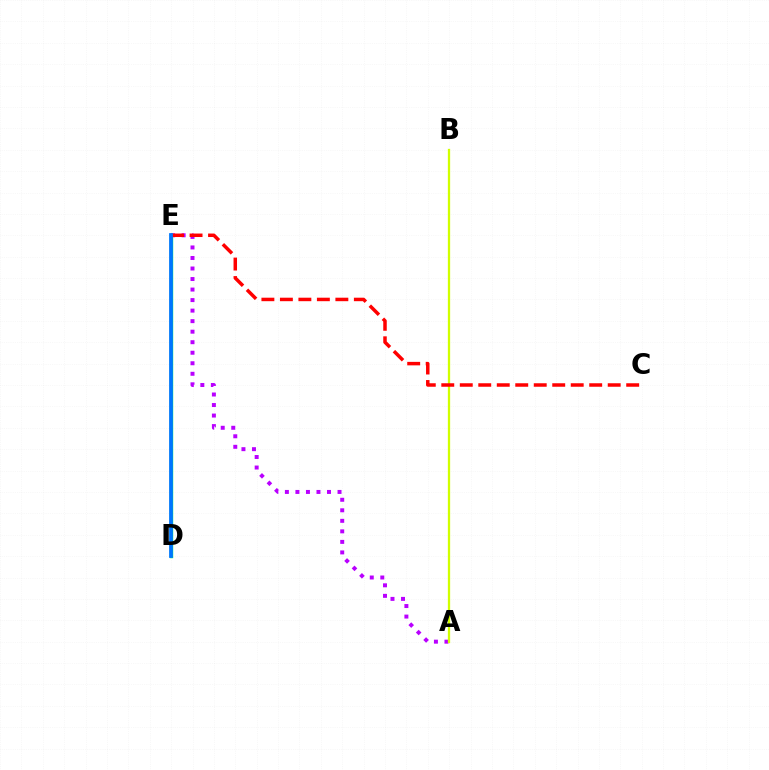{('A', 'E'): [{'color': '#b900ff', 'line_style': 'dotted', 'thickness': 2.86}], ('A', 'B'): [{'color': '#d1ff00', 'line_style': 'solid', 'thickness': 1.65}], ('D', 'E'): [{'color': '#00ff5c', 'line_style': 'solid', 'thickness': 2.45}, {'color': '#0074ff', 'line_style': 'solid', 'thickness': 2.69}], ('C', 'E'): [{'color': '#ff0000', 'line_style': 'dashed', 'thickness': 2.51}]}